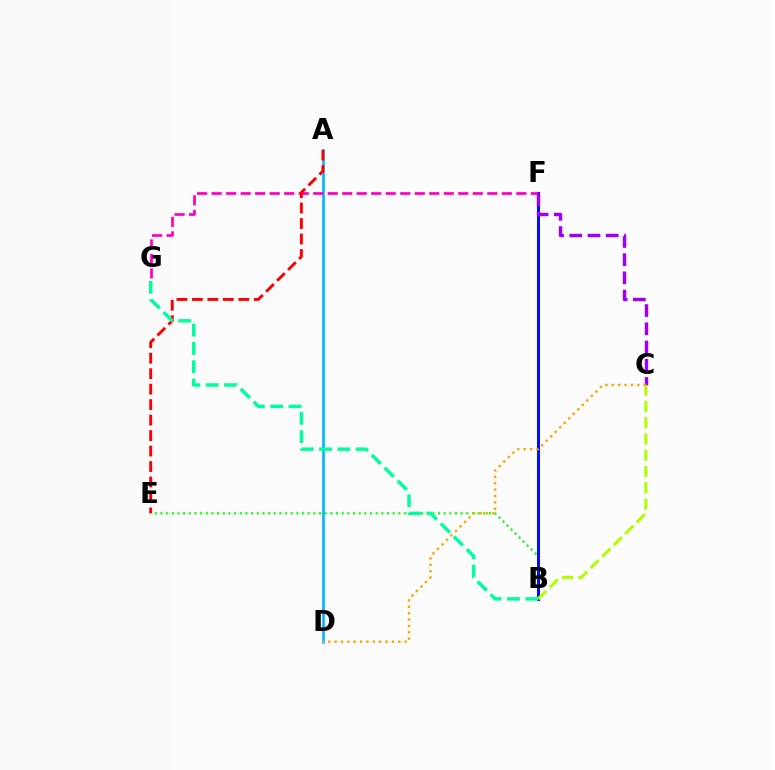{('B', 'E'): [{'color': '#08ff00', 'line_style': 'dotted', 'thickness': 1.54}], ('B', 'F'): [{'color': '#0010ff', 'line_style': 'solid', 'thickness': 2.18}], ('A', 'D'): [{'color': '#00b5ff', 'line_style': 'solid', 'thickness': 1.87}], ('F', 'G'): [{'color': '#ff00bd', 'line_style': 'dashed', 'thickness': 1.97}], ('C', 'F'): [{'color': '#9b00ff', 'line_style': 'dashed', 'thickness': 2.48}], ('B', 'C'): [{'color': '#b3ff00', 'line_style': 'dashed', 'thickness': 2.21}], ('C', 'D'): [{'color': '#ffa500', 'line_style': 'dotted', 'thickness': 1.73}], ('A', 'E'): [{'color': '#ff0000', 'line_style': 'dashed', 'thickness': 2.1}], ('B', 'G'): [{'color': '#00ff9d', 'line_style': 'dashed', 'thickness': 2.49}]}